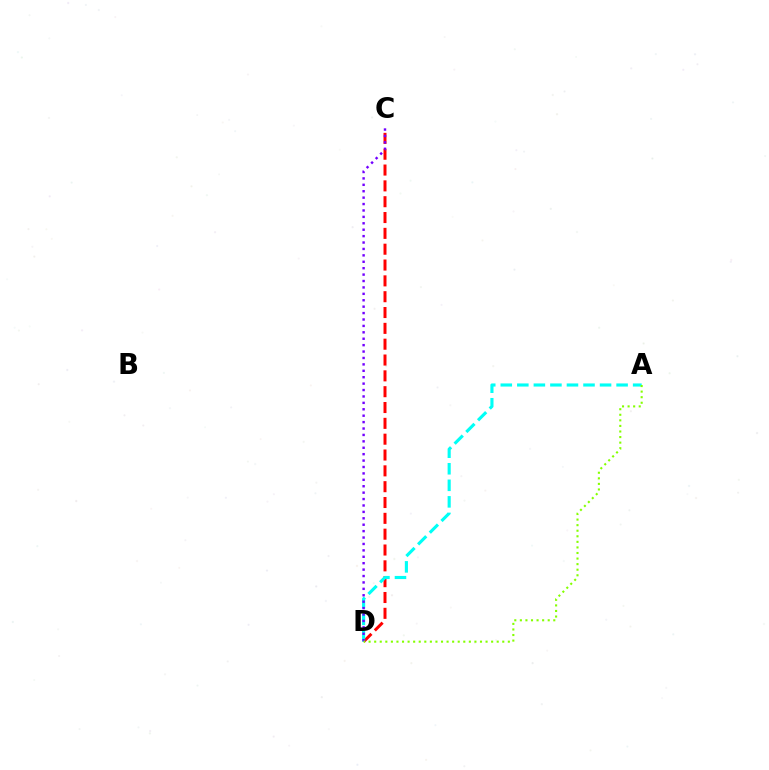{('C', 'D'): [{'color': '#ff0000', 'line_style': 'dashed', 'thickness': 2.15}, {'color': '#7200ff', 'line_style': 'dotted', 'thickness': 1.74}], ('A', 'D'): [{'color': '#00fff6', 'line_style': 'dashed', 'thickness': 2.25}, {'color': '#84ff00', 'line_style': 'dotted', 'thickness': 1.51}]}